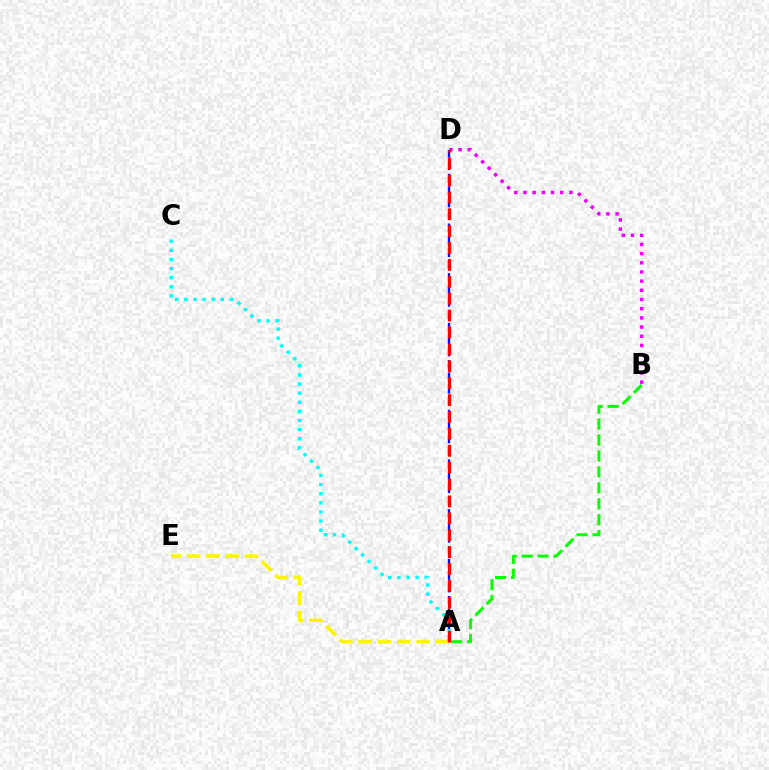{('A', 'E'): [{'color': '#fcf500', 'line_style': 'dashed', 'thickness': 2.63}], ('A', 'D'): [{'color': '#0010ff', 'line_style': 'dashed', 'thickness': 1.69}, {'color': '#ff0000', 'line_style': 'dashed', 'thickness': 2.29}], ('A', 'B'): [{'color': '#08ff00', 'line_style': 'dashed', 'thickness': 2.17}], ('A', 'C'): [{'color': '#00fff6', 'line_style': 'dotted', 'thickness': 2.48}], ('B', 'D'): [{'color': '#ee00ff', 'line_style': 'dotted', 'thickness': 2.49}]}